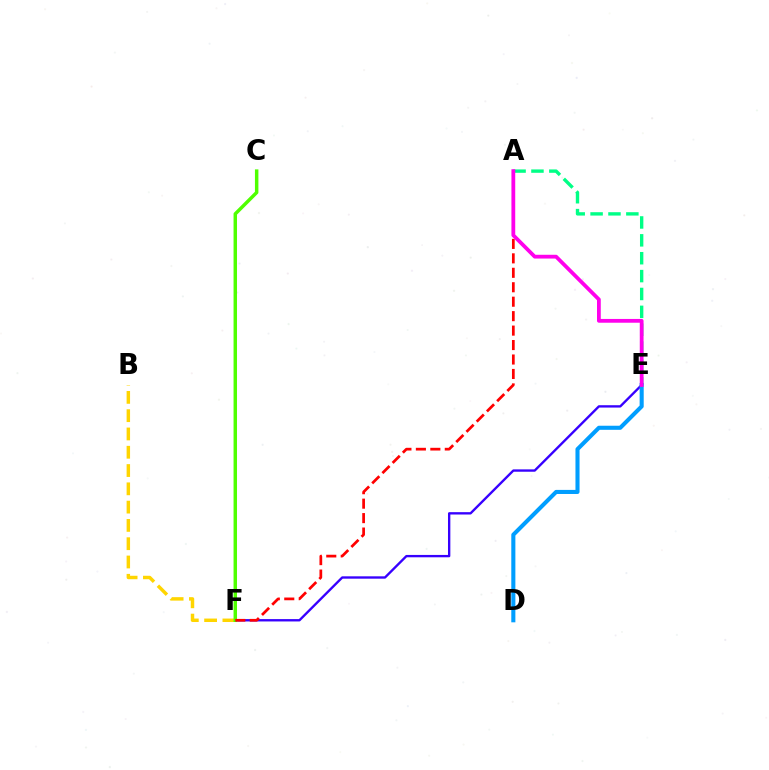{('A', 'E'): [{'color': '#00ff86', 'line_style': 'dashed', 'thickness': 2.43}, {'color': '#ff00ed', 'line_style': 'solid', 'thickness': 2.72}], ('E', 'F'): [{'color': '#3700ff', 'line_style': 'solid', 'thickness': 1.7}], ('B', 'F'): [{'color': '#ffd500', 'line_style': 'dashed', 'thickness': 2.48}], ('C', 'F'): [{'color': '#4fff00', 'line_style': 'solid', 'thickness': 2.49}], ('A', 'F'): [{'color': '#ff0000', 'line_style': 'dashed', 'thickness': 1.96}], ('D', 'E'): [{'color': '#009eff', 'line_style': 'solid', 'thickness': 2.94}]}